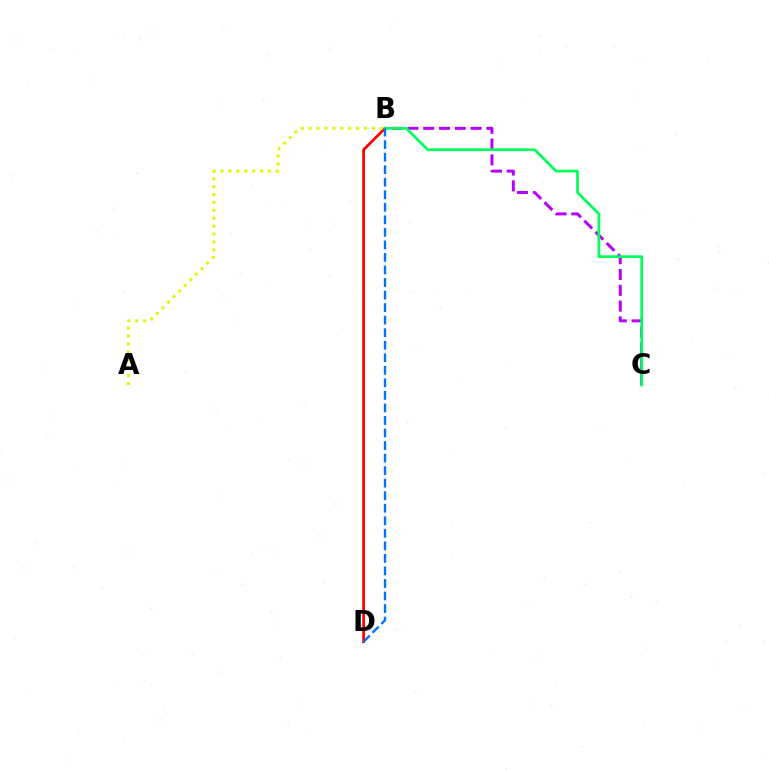{('B', 'D'): [{'color': '#ff0000', 'line_style': 'solid', 'thickness': 1.98}, {'color': '#0074ff', 'line_style': 'dashed', 'thickness': 1.7}], ('B', 'C'): [{'color': '#b900ff', 'line_style': 'dashed', 'thickness': 2.15}, {'color': '#00ff5c', 'line_style': 'solid', 'thickness': 1.94}], ('A', 'B'): [{'color': '#d1ff00', 'line_style': 'dotted', 'thickness': 2.15}]}